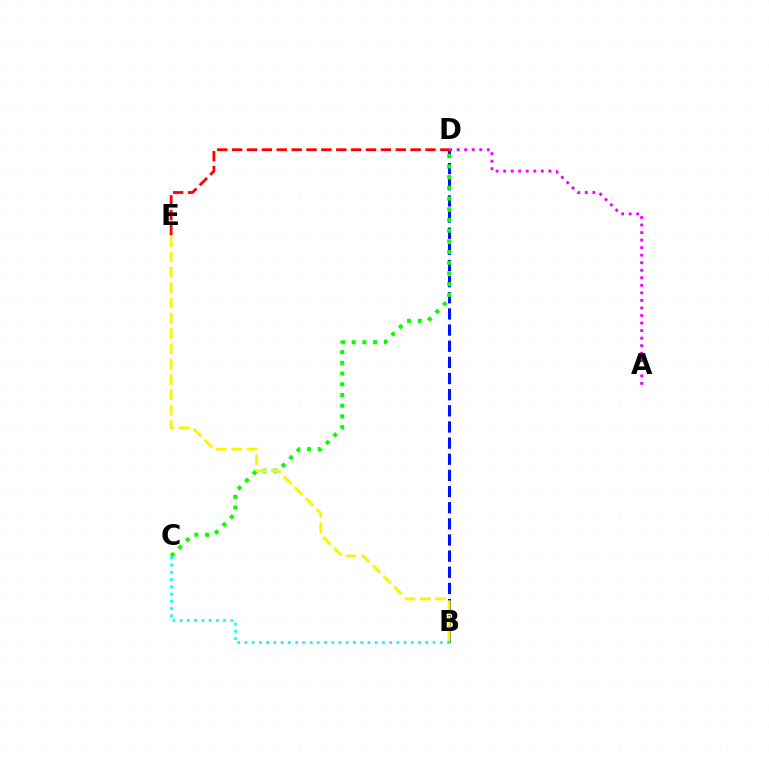{('B', 'D'): [{'color': '#0010ff', 'line_style': 'dashed', 'thickness': 2.19}], ('C', 'D'): [{'color': '#08ff00', 'line_style': 'dotted', 'thickness': 2.91}], ('B', 'E'): [{'color': '#fcf500', 'line_style': 'dashed', 'thickness': 2.08}], ('D', 'E'): [{'color': '#ff0000', 'line_style': 'dashed', 'thickness': 2.02}], ('B', 'C'): [{'color': '#00fff6', 'line_style': 'dotted', 'thickness': 1.96}], ('A', 'D'): [{'color': '#ee00ff', 'line_style': 'dotted', 'thickness': 2.05}]}